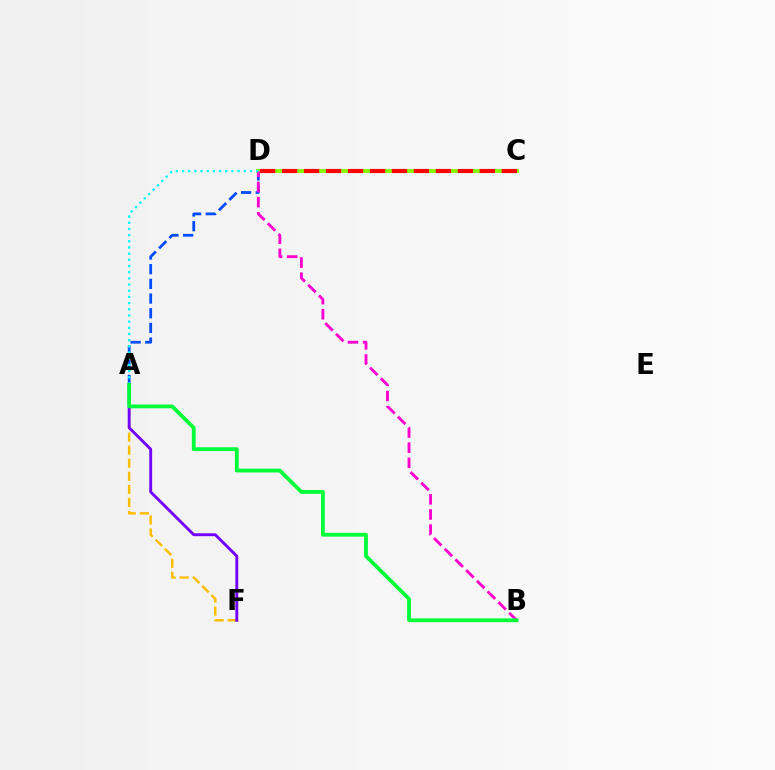{('A', 'D'): [{'color': '#004bff', 'line_style': 'dashed', 'thickness': 2.0}, {'color': '#00fff6', 'line_style': 'dotted', 'thickness': 1.68}], ('A', 'F'): [{'color': '#ffbd00', 'line_style': 'dashed', 'thickness': 1.77}, {'color': '#7200ff', 'line_style': 'solid', 'thickness': 2.07}], ('C', 'D'): [{'color': '#84ff00', 'line_style': 'solid', 'thickness': 2.79}, {'color': '#ff0000', 'line_style': 'dashed', 'thickness': 2.99}], ('B', 'D'): [{'color': '#ff00cf', 'line_style': 'dashed', 'thickness': 2.06}], ('A', 'B'): [{'color': '#00ff39', 'line_style': 'solid', 'thickness': 2.73}]}